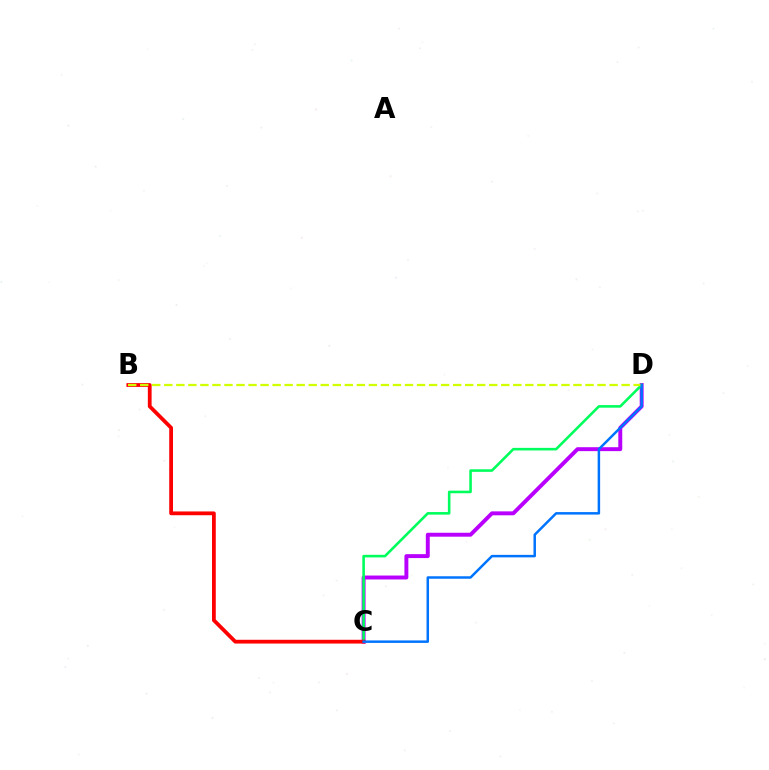{('C', 'D'): [{'color': '#b900ff', 'line_style': 'solid', 'thickness': 2.83}, {'color': '#00ff5c', 'line_style': 'solid', 'thickness': 1.86}, {'color': '#0074ff', 'line_style': 'solid', 'thickness': 1.79}], ('B', 'C'): [{'color': '#ff0000', 'line_style': 'solid', 'thickness': 2.71}], ('B', 'D'): [{'color': '#d1ff00', 'line_style': 'dashed', 'thickness': 1.63}]}